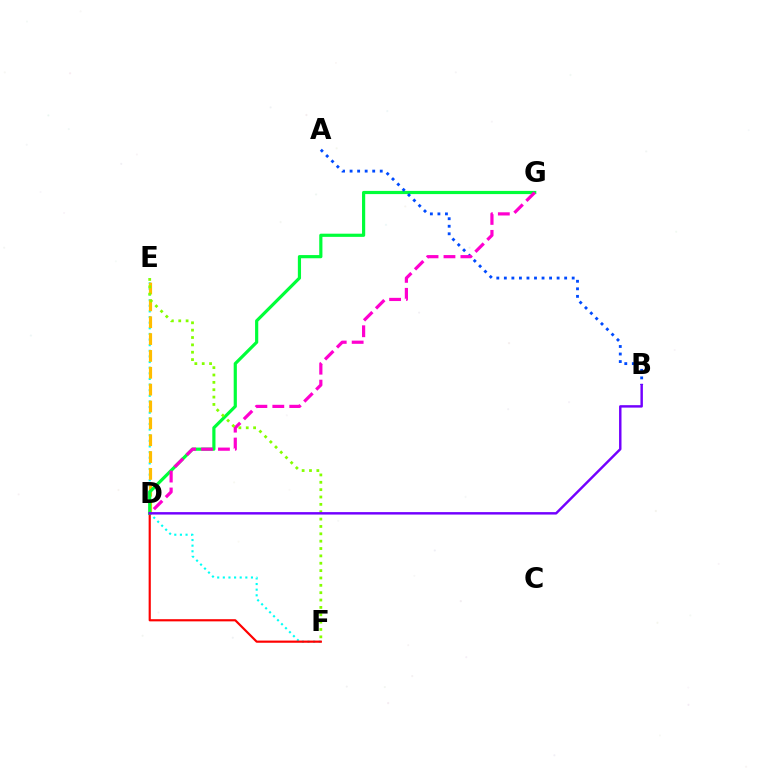{('E', 'F'): [{'color': '#00fff6', 'line_style': 'dotted', 'thickness': 1.53}, {'color': '#84ff00', 'line_style': 'dotted', 'thickness': 2.0}], ('D', 'F'): [{'color': '#ff0000', 'line_style': 'solid', 'thickness': 1.57}], ('D', 'E'): [{'color': '#ffbd00', 'line_style': 'dashed', 'thickness': 2.29}], ('D', 'G'): [{'color': '#00ff39', 'line_style': 'solid', 'thickness': 2.29}, {'color': '#ff00cf', 'line_style': 'dashed', 'thickness': 2.3}], ('A', 'B'): [{'color': '#004bff', 'line_style': 'dotted', 'thickness': 2.05}], ('B', 'D'): [{'color': '#7200ff', 'line_style': 'solid', 'thickness': 1.76}]}